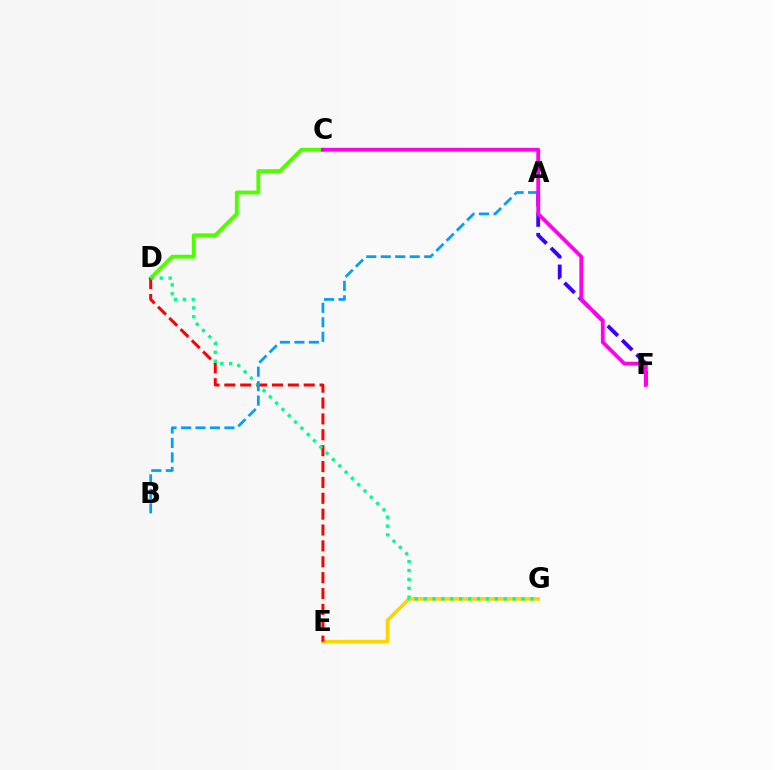{('A', 'F'): [{'color': '#3700ff', 'line_style': 'dashed', 'thickness': 2.76}], ('C', 'D'): [{'color': '#4fff00', 'line_style': 'solid', 'thickness': 2.78}], ('E', 'G'): [{'color': '#ffd500', 'line_style': 'solid', 'thickness': 2.64}], ('D', 'E'): [{'color': '#ff0000', 'line_style': 'dashed', 'thickness': 2.16}], ('D', 'G'): [{'color': '#00ff86', 'line_style': 'dotted', 'thickness': 2.42}], ('A', 'B'): [{'color': '#009eff', 'line_style': 'dashed', 'thickness': 1.97}], ('C', 'F'): [{'color': '#ff00ed', 'line_style': 'solid', 'thickness': 2.72}]}